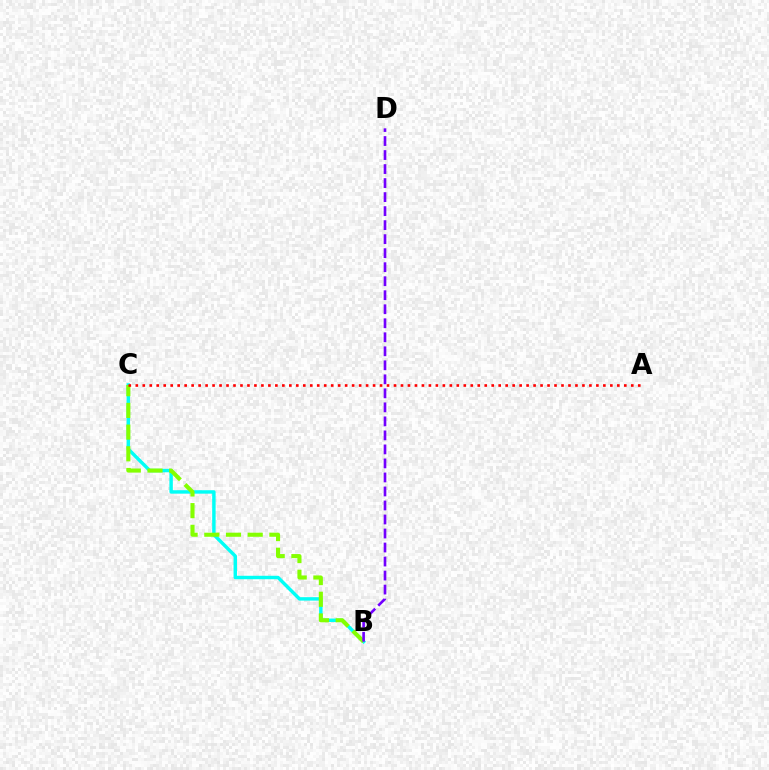{('B', 'C'): [{'color': '#00fff6', 'line_style': 'solid', 'thickness': 2.47}, {'color': '#84ff00', 'line_style': 'dashed', 'thickness': 2.95}], ('B', 'D'): [{'color': '#7200ff', 'line_style': 'dashed', 'thickness': 1.9}], ('A', 'C'): [{'color': '#ff0000', 'line_style': 'dotted', 'thickness': 1.9}]}